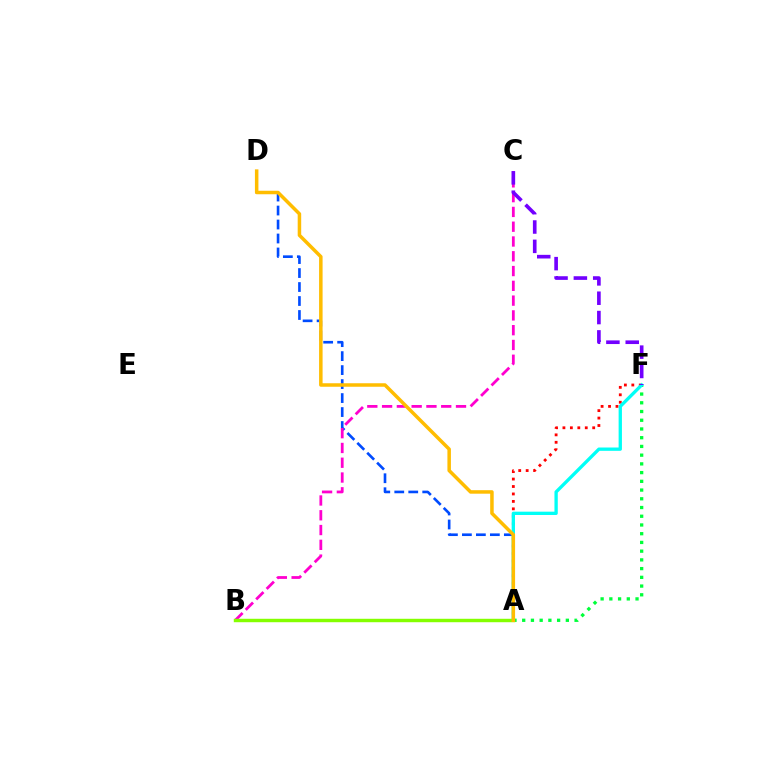{('A', 'D'): [{'color': '#004bff', 'line_style': 'dashed', 'thickness': 1.9}, {'color': '#ffbd00', 'line_style': 'solid', 'thickness': 2.52}], ('B', 'C'): [{'color': '#ff00cf', 'line_style': 'dashed', 'thickness': 2.01}], ('A', 'F'): [{'color': '#00ff39', 'line_style': 'dotted', 'thickness': 2.37}, {'color': '#ff0000', 'line_style': 'dotted', 'thickness': 2.02}, {'color': '#00fff6', 'line_style': 'solid', 'thickness': 2.39}], ('C', 'F'): [{'color': '#7200ff', 'line_style': 'dashed', 'thickness': 2.63}], ('A', 'B'): [{'color': '#84ff00', 'line_style': 'solid', 'thickness': 2.48}]}